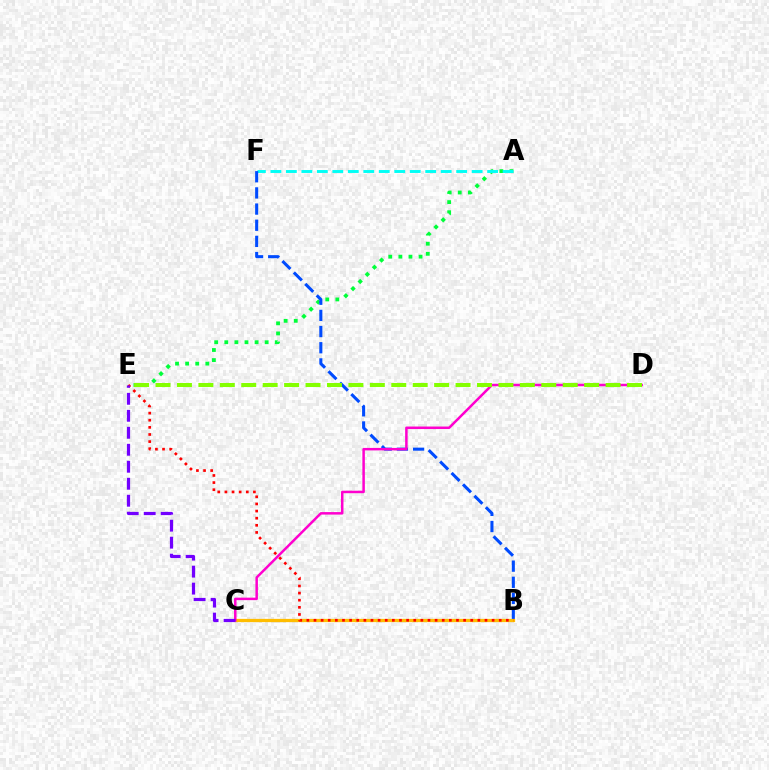{('A', 'E'): [{'color': '#00ff39', 'line_style': 'dotted', 'thickness': 2.74}], ('A', 'F'): [{'color': '#00fff6', 'line_style': 'dashed', 'thickness': 2.1}], ('B', 'F'): [{'color': '#004bff', 'line_style': 'dashed', 'thickness': 2.2}], ('B', 'C'): [{'color': '#ffbd00', 'line_style': 'solid', 'thickness': 2.34}], ('B', 'E'): [{'color': '#ff0000', 'line_style': 'dotted', 'thickness': 1.94}], ('C', 'D'): [{'color': '#ff00cf', 'line_style': 'solid', 'thickness': 1.8}], ('D', 'E'): [{'color': '#84ff00', 'line_style': 'dashed', 'thickness': 2.91}], ('C', 'E'): [{'color': '#7200ff', 'line_style': 'dashed', 'thickness': 2.31}]}